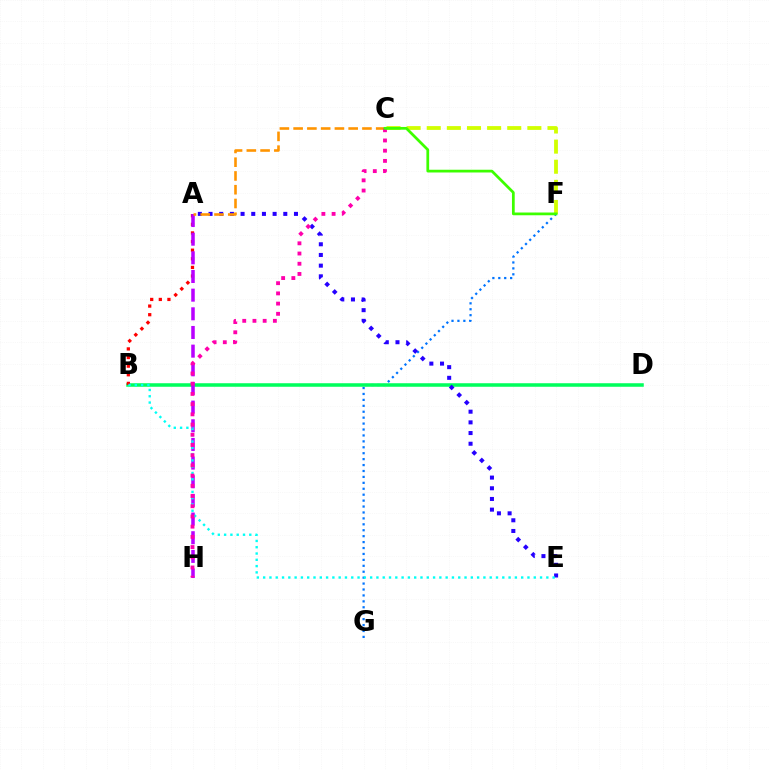{('F', 'G'): [{'color': '#0074ff', 'line_style': 'dotted', 'thickness': 1.61}], ('B', 'D'): [{'color': '#00ff5c', 'line_style': 'solid', 'thickness': 2.54}], ('A', 'B'): [{'color': '#ff0000', 'line_style': 'dotted', 'thickness': 2.34}], ('A', 'H'): [{'color': '#b900ff', 'line_style': 'dashed', 'thickness': 2.53}], ('A', 'E'): [{'color': '#2500ff', 'line_style': 'dotted', 'thickness': 2.9}], ('A', 'C'): [{'color': '#ff9400', 'line_style': 'dashed', 'thickness': 1.87}], ('B', 'E'): [{'color': '#00fff6', 'line_style': 'dotted', 'thickness': 1.71}], ('C', 'F'): [{'color': '#d1ff00', 'line_style': 'dashed', 'thickness': 2.73}, {'color': '#3dff00', 'line_style': 'solid', 'thickness': 1.98}], ('C', 'H'): [{'color': '#ff00ac', 'line_style': 'dotted', 'thickness': 2.77}]}